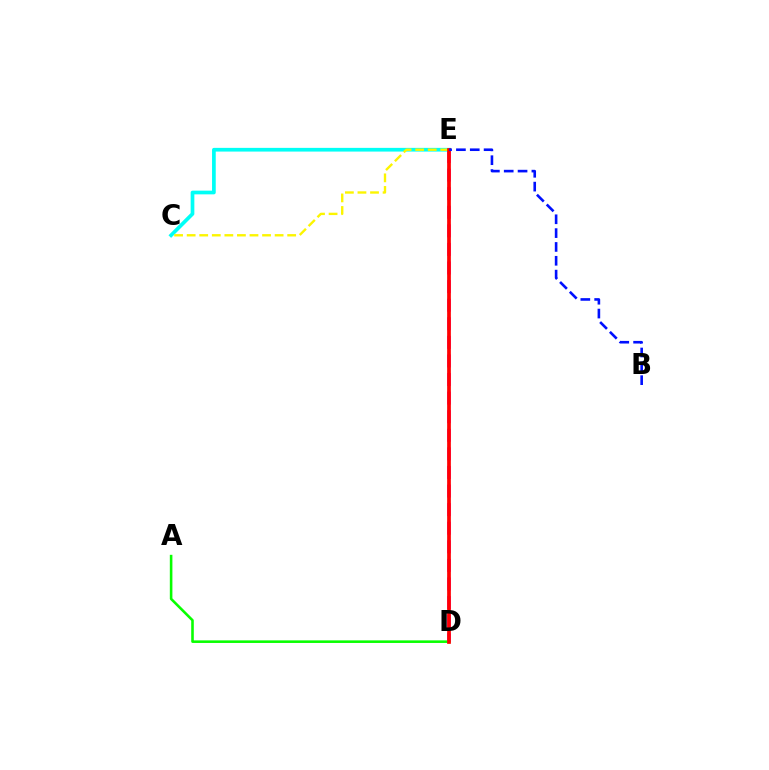{('D', 'E'): [{'color': '#ee00ff', 'line_style': 'dashed', 'thickness': 2.52}, {'color': '#ff0000', 'line_style': 'solid', 'thickness': 2.67}], ('A', 'D'): [{'color': '#08ff00', 'line_style': 'solid', 'thickness': 1.86}], ('C', 'E'): [{'color': '#00fff6', 'line_style': 'solid', 'thickness': 2.66}, {'color': '#fcf500', 'line_style': 'dashed', 'thickness': 1.71}], ('B', 'E'): [{'color': '#0010ff', 'line_style': 'dashed', 'thickness': 1.88}]}